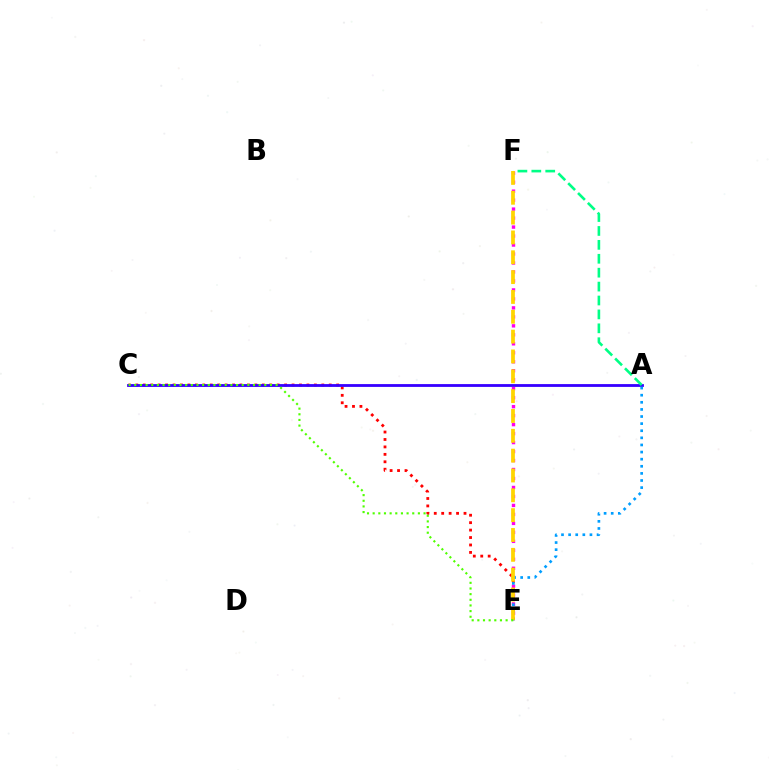{('C', 'E'): [{'color': '#ff0000', 'line_style': 'dotted', 'thickness': 2.02}, {'color': '#4fff00', 'line_style': 'dotted', 'thickness': 1.54}], ('E', 'F'): [{'color': '#ff00ed', 'line_style': 'dotted', 'thickness': 2.44}, {'color': '#ffd500', 'line_style': 'dashed', 'thickness': 2.69}], ('A', 'C'): [{'color': '#3700ff', 'line_style': 'solid', 'thickness': 2.03}], ('A', 'E'): [{'color': '#009eff', 'line_style': 'dotted', 'thickness': 1.93}], ('A', 'F'): [{'color': '#00ff86', 'line_style': 'dashed', 'thickness': 1.89}]}